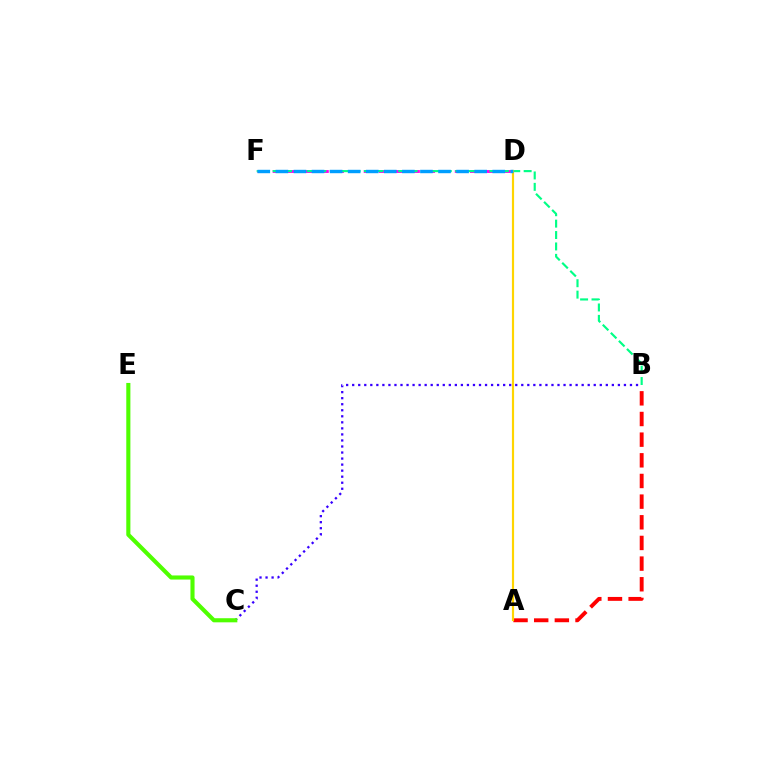{('D', 'F'): [{'color': '#ff00ed', 'line_style': 'dashed', 'thickness': 2.06}, {'color': '#009eff', 'line_style': 'dashed', 'thickness': 2.45}], ('B', 'C'): [{'color': '#3700ff', 'line_style': 'dotted', 'thickness': 1.64}], ('A', 'B'): [{'color': '#ff0000', 'line_style': 'dashed', 'thickness': 2.81}], ('B', 'F'): [{'color': '#00ff86', 'line_style': 'dashed', 'thickness': 1.55}], ('A', 'D'): [{'color': '#ffd500', 'line_style': 'solid', 'thickness': 1.57}], ('C', 'E'): [{'color': '#4fff00', 'line_style': 'solid', 'thickness': 2.96}]}